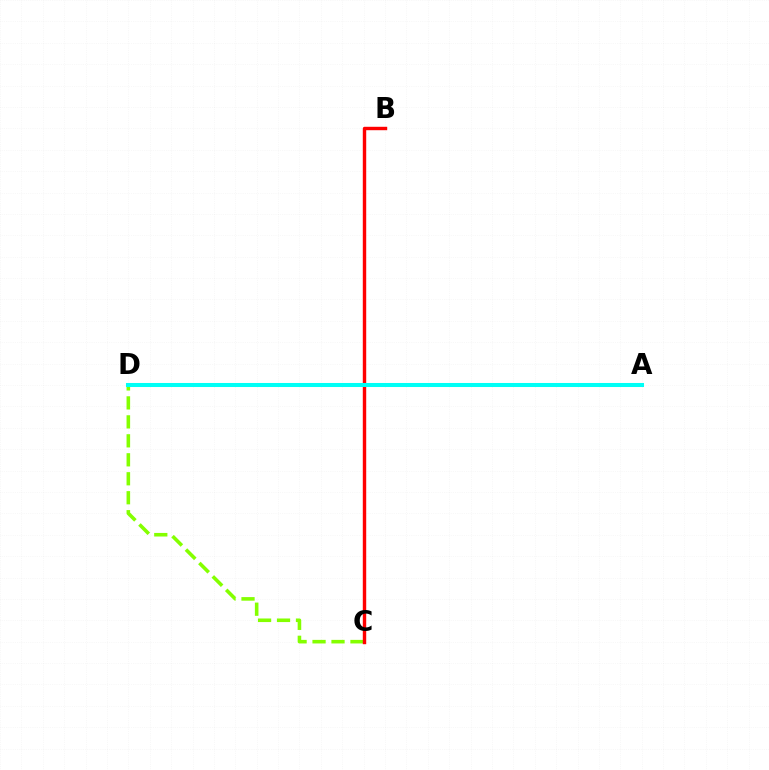{('A', 'D'): [{'color': '#7200ff', 'line_style': 'dotted', 'thickness': 2.69}, {'color': '#00fff6', 'line_style': 'solid', 'thickness': 2.91}], ('C', 'D'): [{'color': '#84ff00', 'line_style': 'dashed', 'thickness': 2.58}], ('B', 'C'): [{'color': '#ff0000', 'line_style': 'solid', 'thickness': 2.46}]}